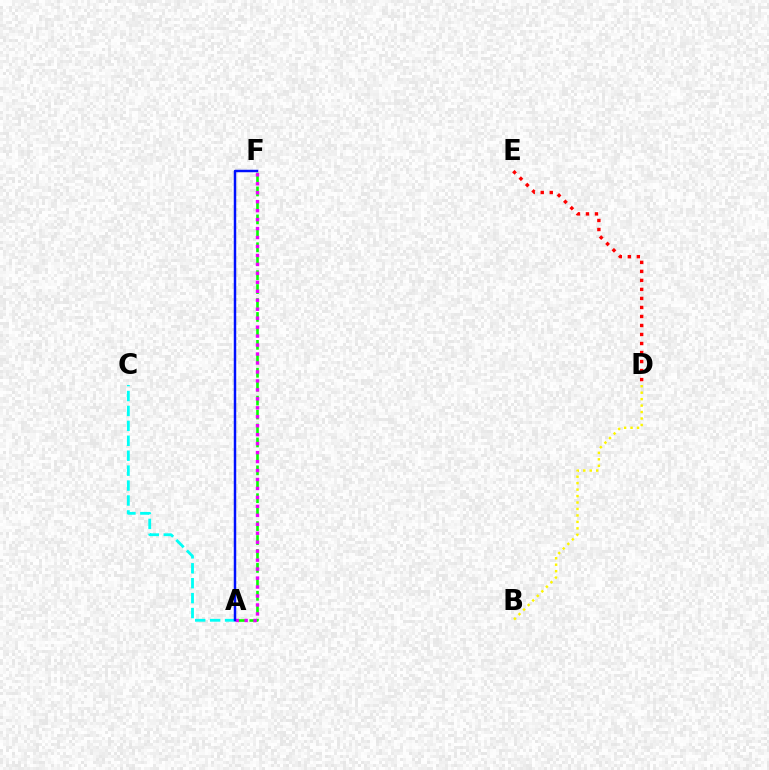{('A', 'F'): [{'color': '#08ff00', 'line_style': 'dashed', 'thickness': 1.89}, {'color': '#ee00ff', 'line_style': 'dotted', 'thickness': 2.43}, {'color': '#0010ff', 'line_style': 'solid', 'thickness': 1.78}], ('A', 'C'): [{'color': '#00fff6', 'line_style': 'dashed', 'thickness': 2.03}], ('B', 'D'): [{'color': '#fcf500', 'line_style': 'dotted', 'thickness': 1.75}], ('D', 'E'): [{'color': '#ff0000', 'line_style': 'dotted', 'thickness': 2.45}]}